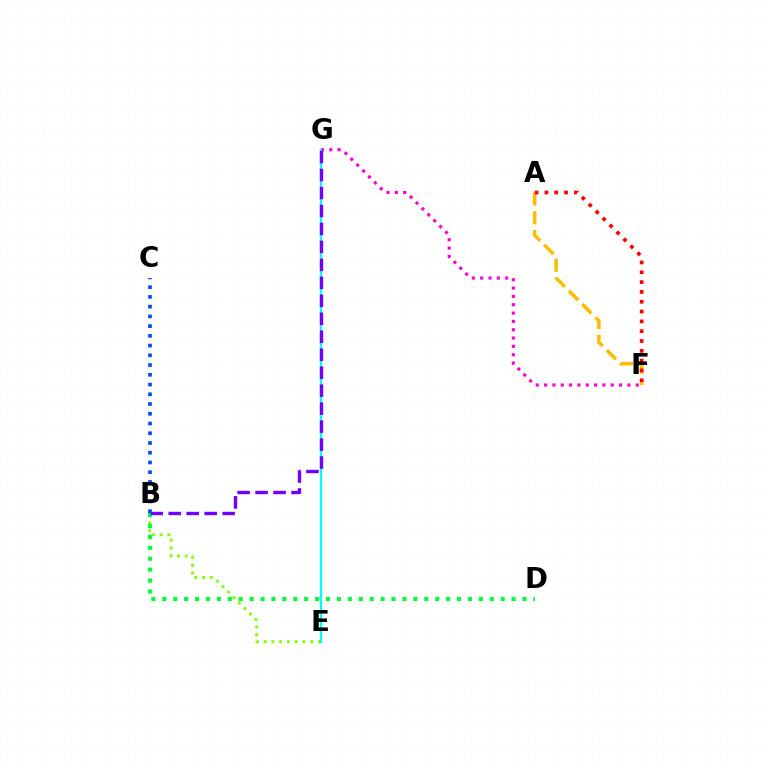{('B', 'E'): [{'color': '#84ff00', 'line_style': 'dotted', 'thickness': 2.1}], ('F', 'G'): [{'color': '#ff00cf', 'line_style': 'dotted', 'thickness': 2.26}], ('E', 'G'): [{'color': '#00fff6', 'line_style': 'solid', 'thickness': 1.66}], ('A', 'F'): [{'color': '#ffbd00', 'line_style': 'dashed', 'thickness': 2.55}, {'color': '#ff0000', 'line_style': 'dotted', 'thickness': 2.67}], ('B', 'D'): [{'color': '#00ff39', 'line_style': 'dotted', 'thickness': 2.97}], ('B', 'G'): [{'color': '#7200ff', 'line_style': 'dashed', 'thickness': 2.44}], ('B', 'C'): [{'color': '#004bff', 'line_style': 'dotted', 'thickness': 2.65}]}